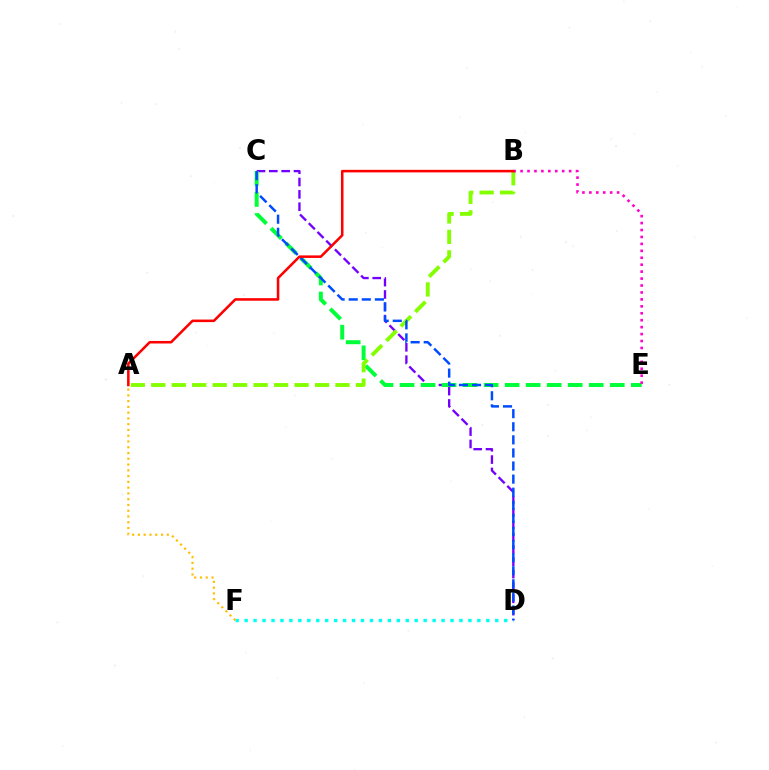{('D', 'F'): [{'color': '#00fff6', 'line_style': 'dotted', 'thickness': 2.43}], ('C', 'D'): [{'color': '#7200ff', 'line_style': 'dashed', 'thickness': 1.68}, {'color': '#004bff', 'line_style': 'dashed', 'thickness': 1.78}], ('C', 'E'): [{'color': '#00ff39', 'line_style': 'dashed', 'thickness': 2.86}], ('A', 'F'): [{'color': '#ffbd00', 'line_style': 'dotted', 'thickness': 1.57}], ('A', 'B'): [{'color': '#84ff00', 'line_style': 'dashed', 'thickness': 2.78}, {'color': '#ff0000', 'line_style': 'solid', 'thickness': 1.83}], ('B', 'E'): [{'color': '#ff00cf', 'line_style': 'dotted', 'thickness': 1.88}]}